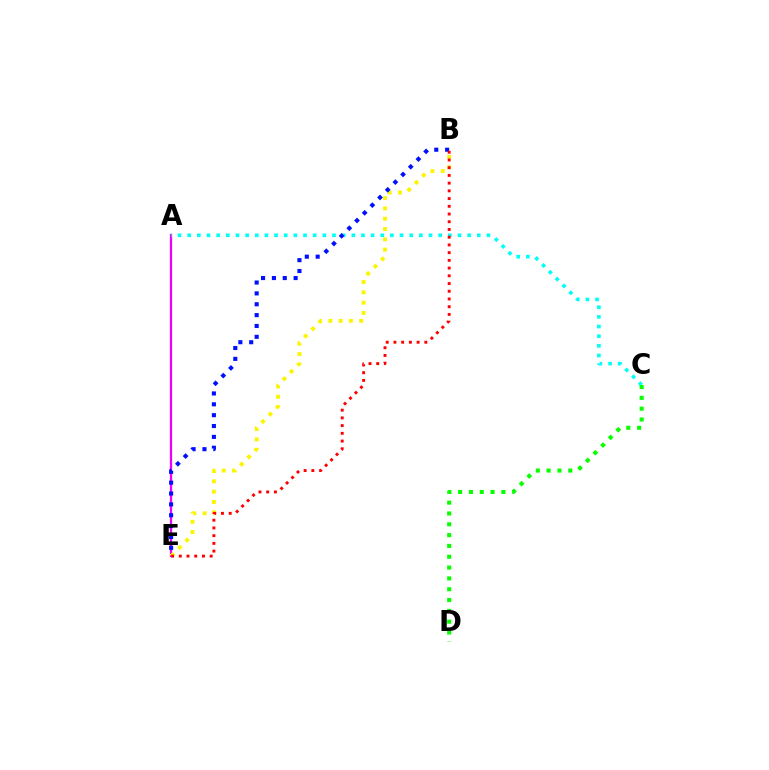{('A', 'E'): [{'color': '#ee00ff', 'line_style': 'solid', 'thickness': 1.62}], ('A', 'C'): [{'color': '#00fff6', 'line_style': 'dotted', 'thickness': 2.62}], ('B', 'E'): [{'color': '#fcf500', 'line_style': 'dotted', 'thickness': 2.8}, {'color': '#0010ff', 'line_style': 'dotted', 'thickness': 2.95}, {'color': '#ff0000', 'line_style': 'dotted', 'thickness': 2.1}], ('C', 'D'): [{'color': '#08ff00', 'line_style': 'dotted', 'thickness': 2.94}]}